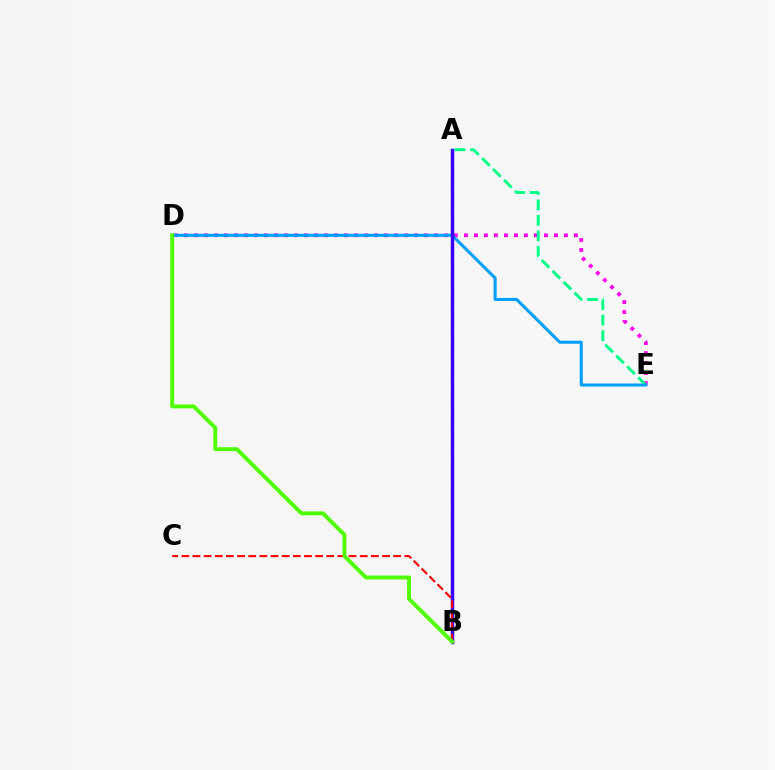{('D', 'E'): [{'color': '#ff00ed', 'line_style': 'dotted', 'thickness': 2.72}, {'color': '#009eff', 'line_style': 'solid', 'thickness': 2.19}], ('A', 'E'): [{'color': '#00ff86', 'line_style': 'dashed', 'thickness': 2.1}], ('A', 'B'): [{'color': '#ffd500', 'line_style': 'dotted', 'thickness': 1.63}, {'color': '#3700ff', 'line_style': 'solid', 'thickness': 2.5}], ('B', 'C'): [{'color': '#ff0000', 'line_style': 'dashed', 'thickness': 1.51}], ('B', 'D'): [{'color': '#4fff00', 'line_style': 'solid', 'thickness': 2.8}]}